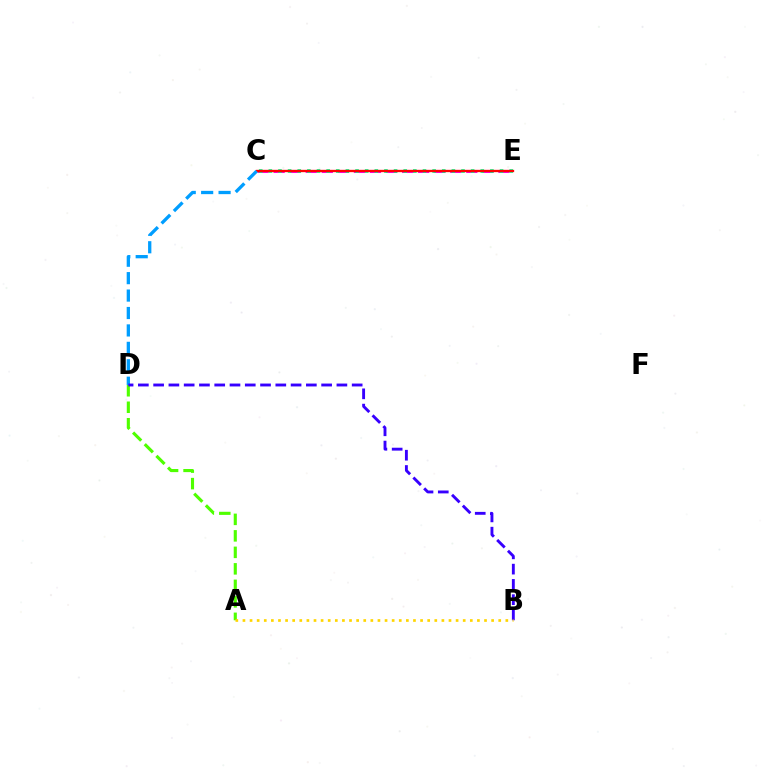{('C', 'E'): [{'color': '#ff00ed', 'line_style': 'dashed', 'thickness': 2.18}, {'color': '#00ff86', 'line_style': 'dotted', 'thickness': 2.62}, {'color': '#ff0000', 'line_style': 'solid', 'thickness': 1.67}], ('A', 'D'): [{'color': '#4fff00', 'line_style': 'dashed', 'thickness': 2.24}], ('C', 'D'): [{'color': '#009eff', 'line_style': 'dashed', 'thickness': 2.37}], ('B', 'D'): [{'color': '#3700ff', 'line_style': 'dashed', 'thickness': 2.07}], ('A', 'B'): [{'color': '#ffd500', 'line_style': 'dotted', 'thickness': 1.93}]}